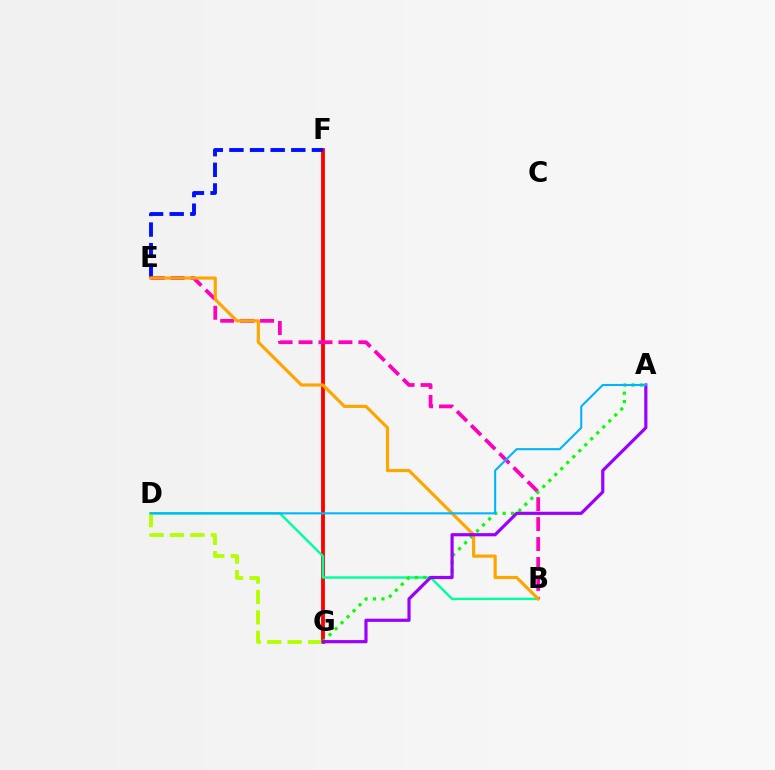{('F', 'G'): [{'color': '#ff0000', 'line_style': 'solid', 'thickness': 2.74}], ('E', 'F'): [{'color': '#0010ff', 'line_style': 'dashed', 'thickness': 2.8}], ('B', 'E'): [{'color': '#ff00bd', 'line_style': 'dashed', 'thickness': 2.71}, {'color': '#ffa500', 'line_style': 'solid', 'thickness': 2.27}], ('B', 'D'): [{'color': '#00ff9d', 'line_style': 'solid', 'thickness': 1.74}], ('A', 'G'): [{'color': '#08ff00', 'line_style': 'dotted', 'thickness': 2.3}, {'color': '#9b00ff', 'line_style': 'solid', 'thickness': 2.29}], ('D', 'G'): [{'color': '#b3ff00', 'line_style': 'dashed', 'thickness': 2.77}], ('A', 'D'): [{'color': '#00b5ff', 'line_style': 'solid', 'thickness': 1.51}]}